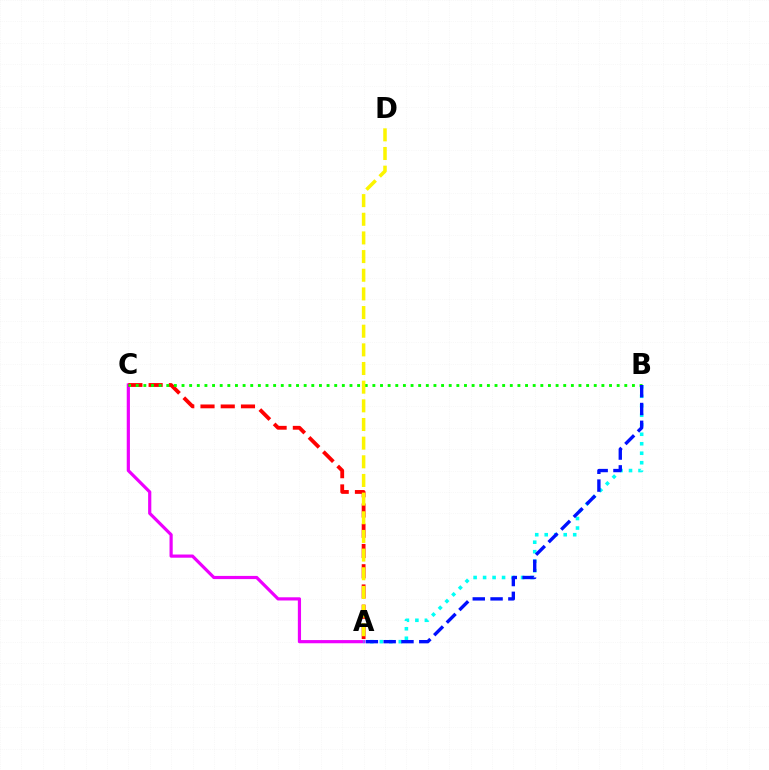{('A', 'C'): [{'color': '#ee00ff', 'line_style': 'solid', 'thickness': 2.3}, {'color': '#ff0000', 'line_style': 'dashed', 'thickness': 2.75}], ('A', 'B'): [{'color': '#00fff6', 'line_style': 'dotted', 'thickness': 2.58}, {'color': '#0010ff', 'line_style': 'dashed', 'thickness': 2.42}], ('B', 'C'): [{'color': '#08ff00', 'line_style': 'dotted', 'thickness': 2.07}], ('A', 'D'): [{'color': '#fcf500', 'line_style': 'dashed', 'thickness': 2.53}]}